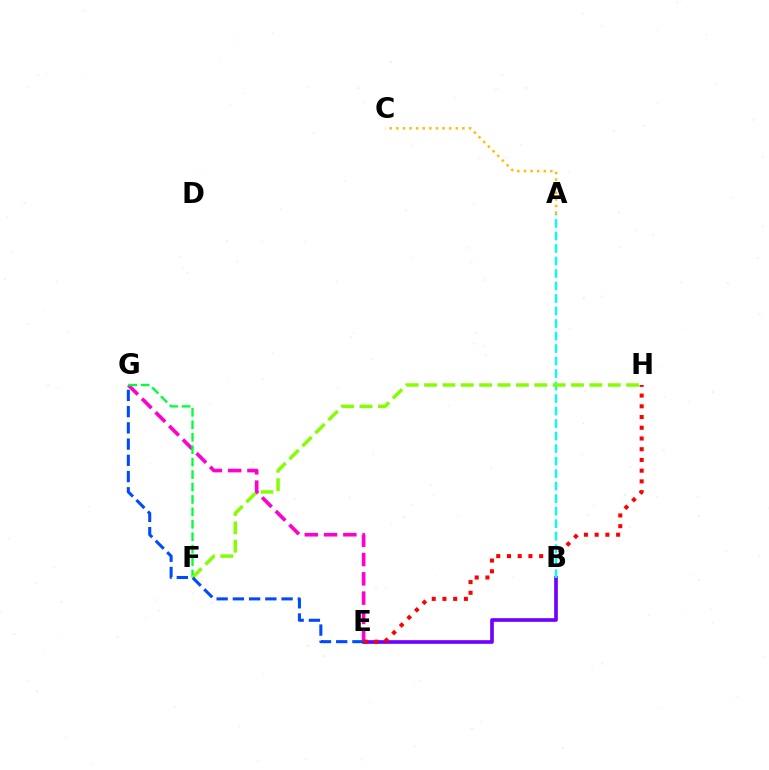{('B', 'E'): [{'color': '#7200ff', 'line_style': 'solid', 'thickness': 2.64}], ('A', 'B'): [{'color': '#00fff6', 'line_style': 'dashed', 'thickness': 1.7}], ('E', 'G'): [{'color': '#ff00cf', 'line_style': 'dashed', 'thickness': 2.62}, {'color': '#004bff', 'line_style': 'dashed', 'thickness': 2.21}], ('F', 'G'): [{'color': '#00ff39', 'line_style': 'dashed', 'thickness': 1.69}], ('F', 'H'): [{'color': '#84ff00', 'line_style': 'dashed', 'thickness': 2.5}], ('A', 'C'): [{'color': '#ffbd00', 'line_style': 'dotted', 'thickness': 1.8}], ('E', 'H'): [{'color': '#ff0000', 'line_style': 'dotted', 'thickness': 2.91}]}